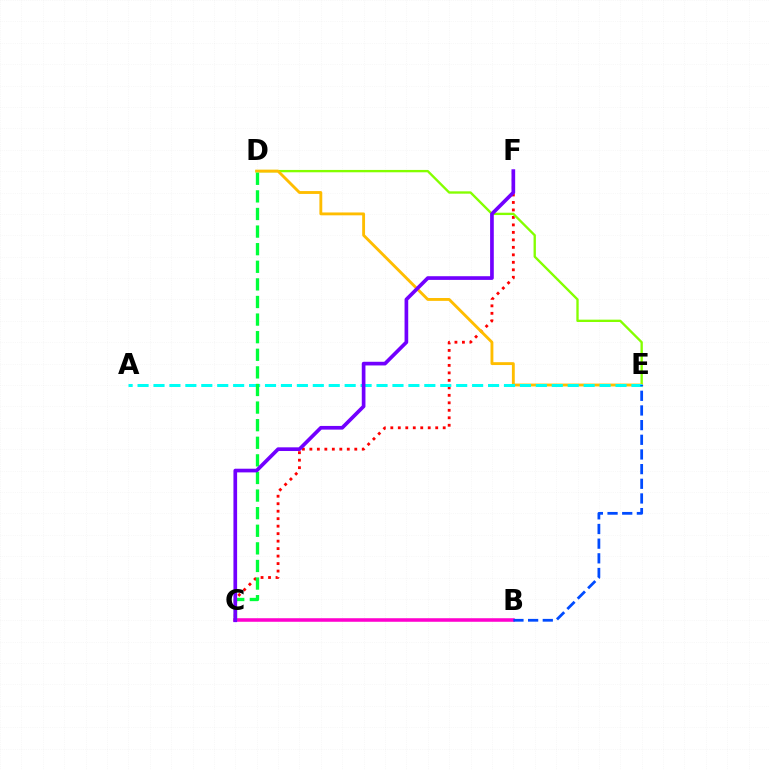{('B', 'C'): [{'color': '#ff00cf', 'line_style': 'solid', 'thickness': 2.55}], ('C', 'F'): [{'color': '#ff0000', 'line_style': 'dotted', 'thickness': 2.03}, {'color': '#7200ff', 'line_style': 'solid', 'thickness': 2.65}], ('D', 'E'): [{'color': '#84ff00', 'line_style': 'solid', 'thickness': 1.69}, {'color': '#ffbd00', 'line_style': 'solid', 'thickness': 2.06}], ('A', 'E'): [{'color': '#00fff6', 'line_style': 'dashed', 'thickness': 2.16}], ('C', 'D'): [{'color': '#00ff39', 'line_style': 'dashed', 'thickness': 2.39}], ('B', 'E'): [{'color': '#004bff', 'line_style': 'dashed', 'thickness': 1.99}]}